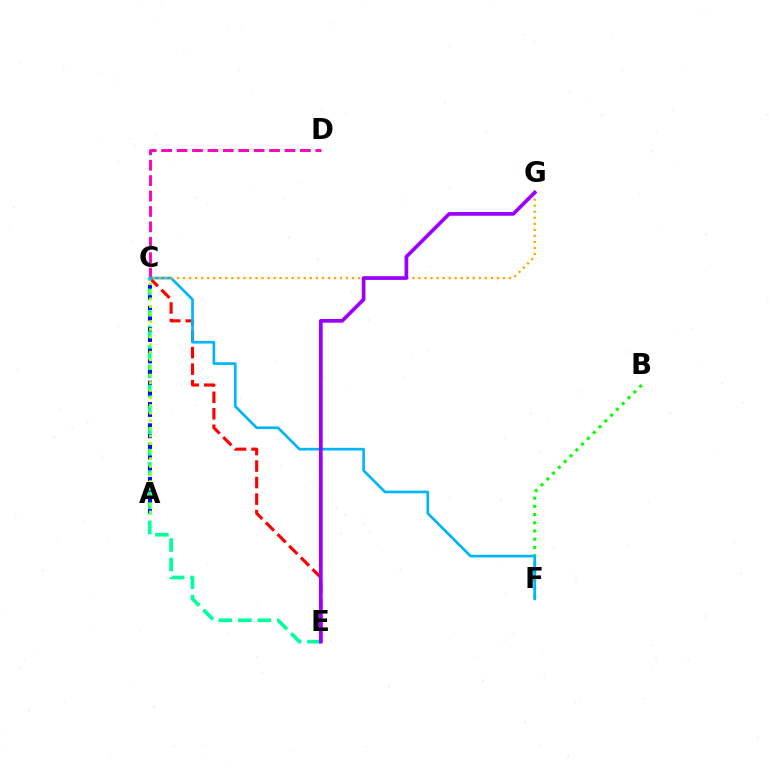{('C', 'E'): [{'color': '#ff0000', 'line_style': 'dashed', 'thickness': 2.24}, {'color': '#00ff9d', 'line_style': 'dashed', 'thickness': 2.65}], ('B', 'F'): [{'color': '#08ff00', 'line_style': 'dotted', 'thickness': 2.23}], ('A', 'C'): [{'color': '#0010ff', 'line_style': 'dotted', 'thickness': 2.9}, {'color': '#b3ff00', 'line_style': 'dotted', 'thickness': 2.07}], ('C', 'D'): [{'color': '#ff00bd', 'line_style': 'dashed', 'thickness': 2.09}], ('C', 'F'): [{'color': '#00b5ff', 'line_style': 'solid', 'thickness': 1.93}], ('C', 'G'): [{'color': '#ffa500', 'line_style': 'dotted', 'thickness': 1.64}], ('E', 'G'): [{'color': '#9b00ff', 'line_style': 'solid', 'thickness': 2.67}]}